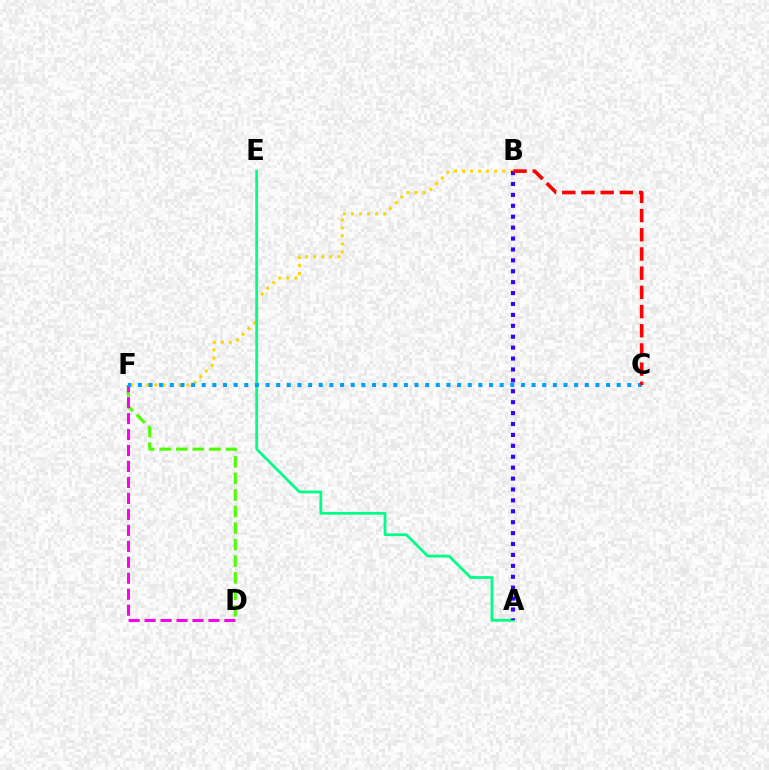{('B', 'F'): [{'color': '#ffd500', 'line_style': 'dotted', 'thickness': 2.19}], ('D', 'F'): [{'color': '#4fff00', 'line_style': 'dashed', 'thickness': 2.25}, {'color': '#ff00ed', 'line_style': 'dashed', 'thickness': 2.17}], ('A', 'E'): [{'color': '#00ff86', 'line_style': 'solid', 'thickness': 2.0}], ('C', 'F'): [{'color': '#009eff', 'line_style': 'dotted', 'thickness': 2.89}], ('A', 'B'): [{'color': '#3700ff', 'line_style': 'dotted', 'thickness': 2.96}], ('B', 'C'): [{'color': '#ff0000', 'line_style': 'dashed', 'thickness': 2.61}]}